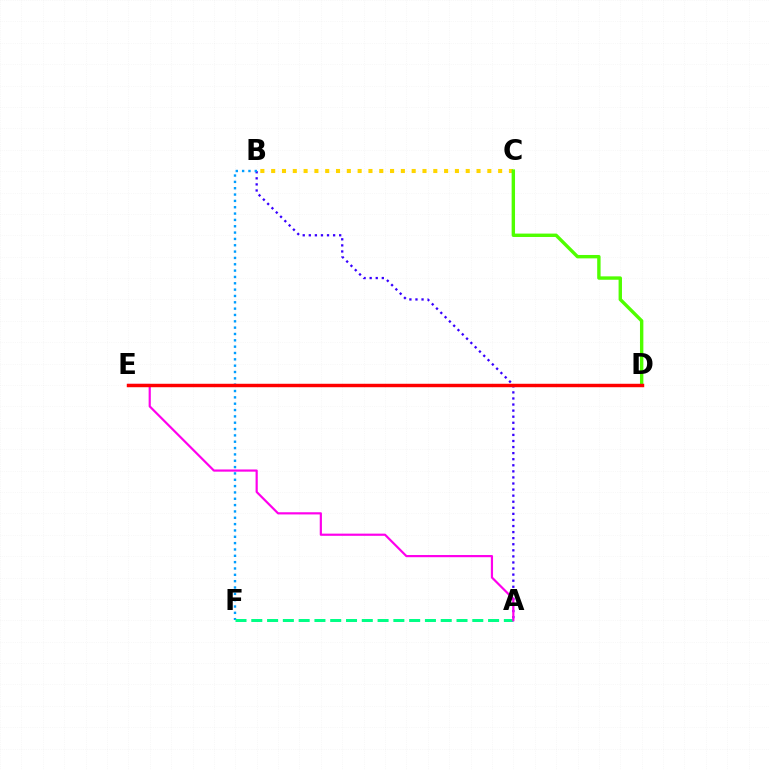{('A', 'B'): [{'color': '#3700ff', 'line_style': 'dotted', 'thickness': 1.65}], ('B', 'F'): [{'color': '#009eff', 'line_style': 'dotted', 'thickness': 1.72}], ('A', 'F'): [{'color': '#00ff86', 'line_style': 'dashed', 'thickness': 2.14}], ('B', 'C'): [{'color': '#ffd500', 'line_style': 'dotted', 'thickness': 2.94}], ('C', 'D'): [{'color': '#4fff00', 'line_style': 'solid', 'thickness': 2.44}], ('A', 'E'): [{'color': '#ff00ed', 'line_style': 'solid', 'thickness': 1.58}], ('D', 'E'): [{'color': '#ff0000', 'line_style': 'solid', 'thickness': 2.48}]}